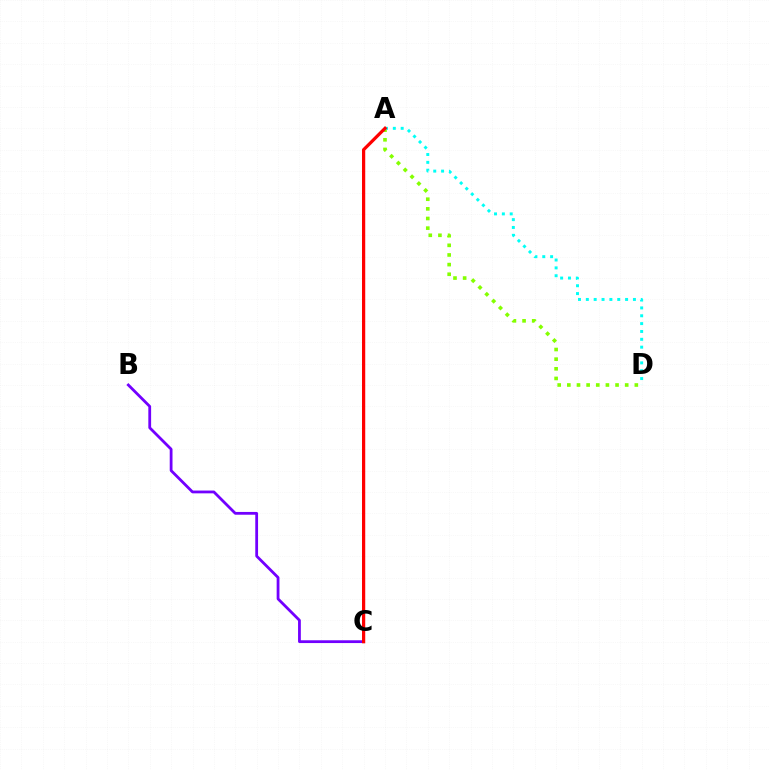{('B', 'C'): [{'color': '#7200ff', 'line_style': 'solid', 'thickness': 2.01}], ('A', 'D'): [{'color': '#84ff00', 'line_style': 'dotted', 'thickness': 2.62}, {'color': '#00fff6', 'line_style': 'dotted', 'thickness': 2.13}], ('A', 'C'): [{'color': '#ff0000', 'line_style': 'solid', 'thickness': 2.32}]}